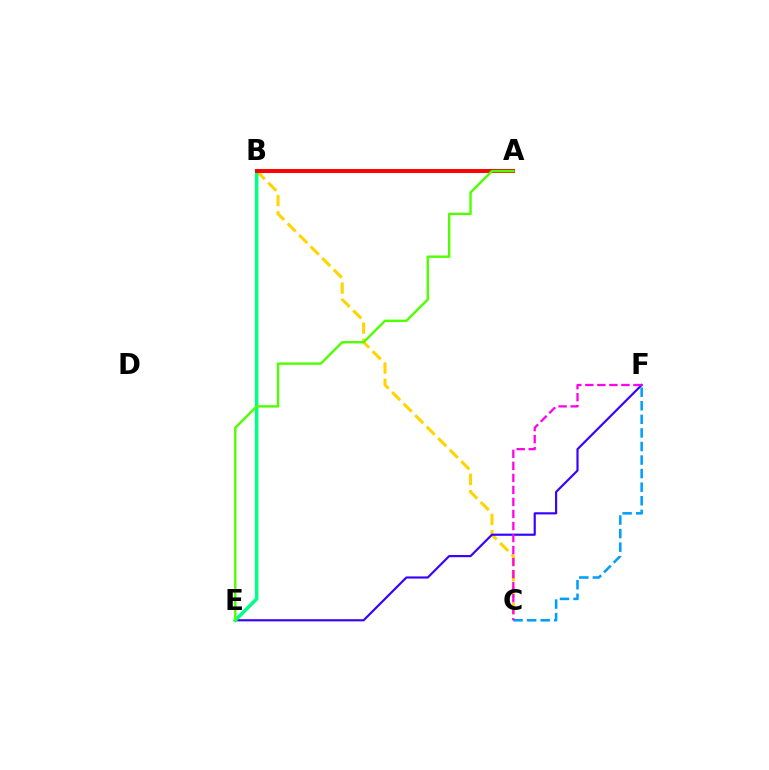{('B', 'C'): [{'color': '#ffd500', 'line_style': 'dashed', 'thickness': 2.21}], ('E', 'F'): [{'color': '#3700ff', 'line_style': 'solid', 'thickness': 1.56}], ('B', 'E'): [{'color': '#00ff86', 'line_style': 'solid', 'thickness': 2.54}], ('A', 'B'): [{'color': '#ff0000', 'line_style': 'solid', 'thickness': 2.84}], ('A', 'E'): [{'color': '#4fff00', 'line_style': 'solid', 'thickness': 1.73}], ('C', 'F'): [{'color': '#009eff', 'line_style': 'dashed', 'thickness': 1.84}, {'color': '#ff00ed', 'line_style': 'dashed', 'thickness': 1.63}]}